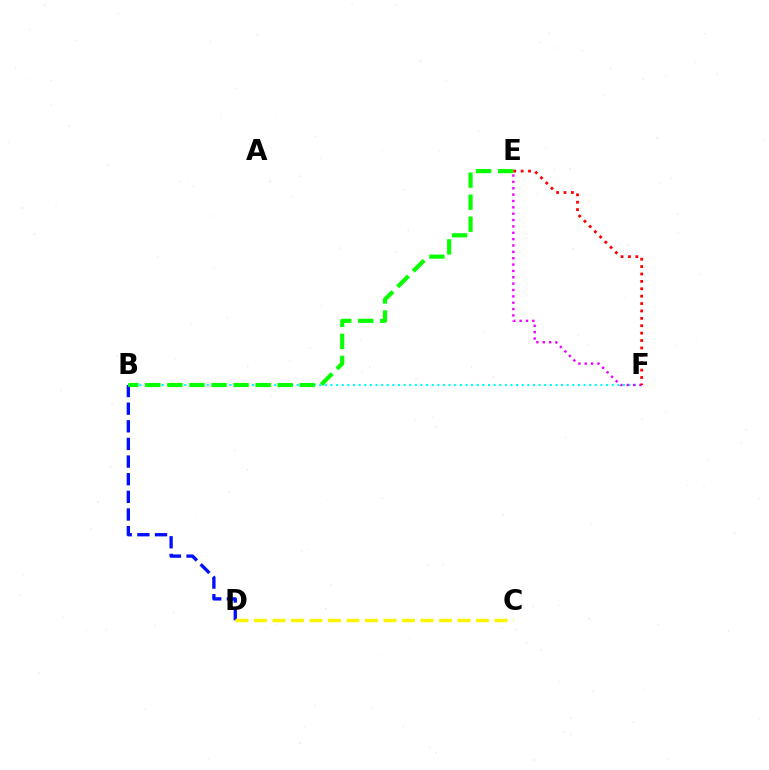{('B', 'D'): [{'color': '#0010ff', 'line_style': 'dashed', 'thickness': 2.4}], ('B', 'F'): [{'color': '#00fff6', 'line_style': 'dotted', 'thickness': 1.53}], ('C', 'D'): [{'color': '#fcf500', 'line_style': 'dashed', 'thickness': 2.51}], ('B', 'E'): [{'color': '#08ff00', 'line_style': 'dashed', 'thickness': 2.99}], ('E', 'F'): [{'color': '#ee00ff', 'line_style': 'dotted', 'thickness': 1.73}, {'color': '#ff0000', 'line_style': 'dotted', 'thickness': 2.01}]}